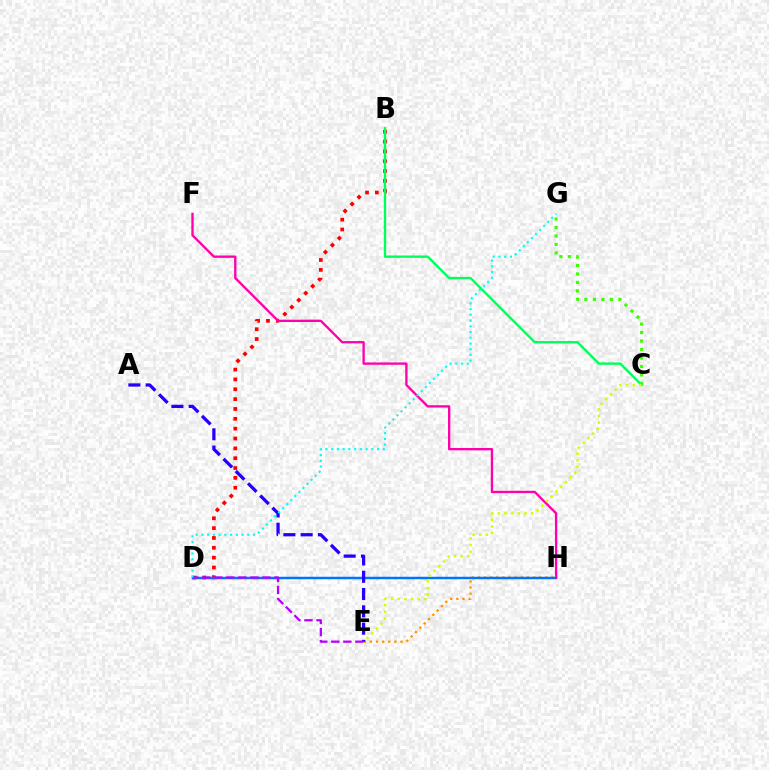{('B', 'D'): [{'color': '#ff0000', 'line_style': 'dotted', 'thickness': 2.68}], ('E', 'H'): [{'color': '#ff9400', 'line_style': 'dotted', 'thickness': 1.67}], ('D', 'H'): [{'color': '#0074ff', 'line_style': 'solid', 'thickness': 1.79}], ('A', 'E'): [{'color': '#2500ff', 'line_style': 'dashed', 'thickness': 2.35}], ('C', 'G'): [{'color': '#3dff00', 'line_style': 'dotted', 'thickness': 2.3}], ('F', 'H'): [{'color': '#ff00ac', 'line_style': 'solid', 'thickness': 1.68}], ('B', 'C'): [{'color': '#00ff5c', 'line_style': 'solid', 'thickness': 1.71}], ('D', 'E'): [{'color': '#b900ff', 'line_style': 'dashed', 'thickness': 1.64}], ('D', 'G'): [{'color': '#00fff6', 'line_style': 'dotted', 'thickness': 1.56}], ('C', 'E'): [{'color': '#d1ff00', 'line_style': 'dotted', 'thickness': 1.81}]}